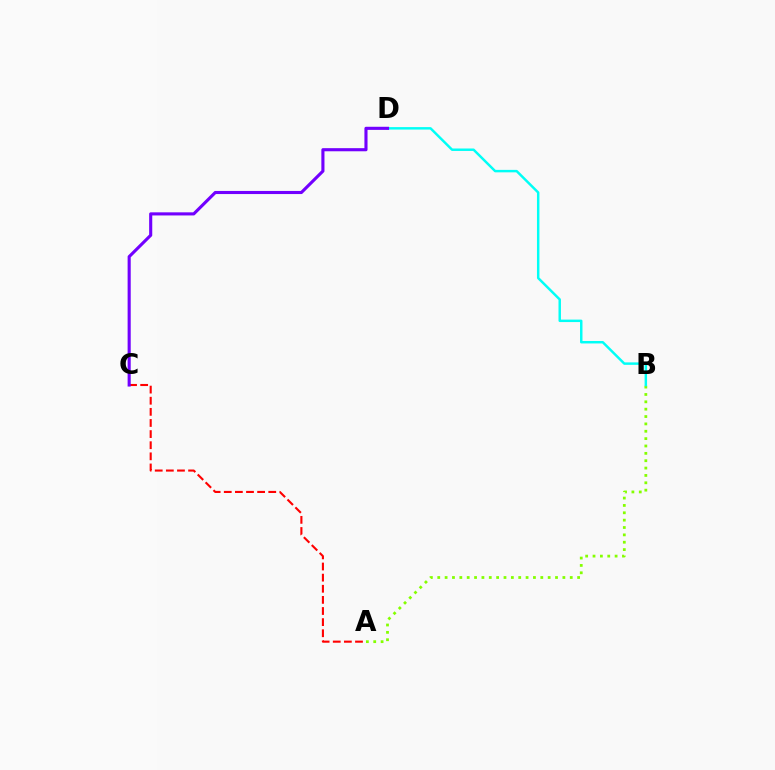{('A', 'B'): [{'color': '#84ff00', 'line_style': 'dotted', 'thickness': 2.0}], ('B', 'D'): [{'color': '#00fff6', 'line_style': 'solid', 'thickness': 1.77}], ('A', 'C'): [{'color': '#ff0000', 'line_style': 'dashed', 'thickness': 1.51}], ('C', 'D'): [{'color': '#7200ff', 'line_style': 'solid', 'thickness': 2.24}]}